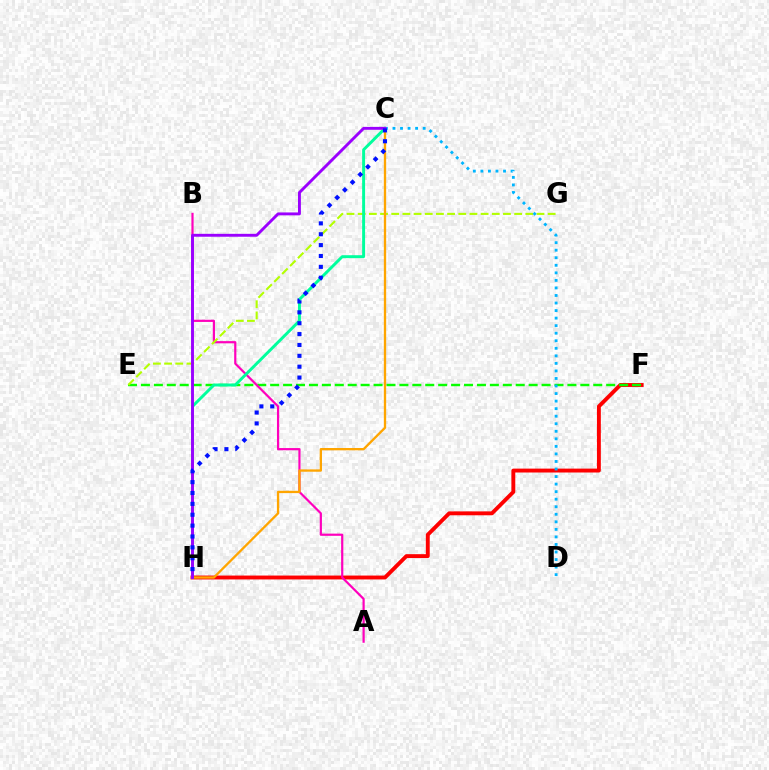{('F', 'H'): [{'color': '#ff0000', 'line_style': 'solid', 'thickness': 2.8}], ('E', 'F'): [{'color': '#08ff00', 'line_style': 'dashed', 'thickness': 1.76}], ('A', 'B'): [{'color': '#ff00bd', 'line_style': 'solid', 'thickness': 1.58}], ('E', 'G'): [{'color': '#b3ff00', 'line_style': 'dashed', 'thickness': 1.52}], ('C', 'H'): [{'color': '#00ff9d', 'line_style': 'solid', 'thickness': 2.12}, {'color': '#ffa500', 'line_style': 'solid', 'thickness': 1.67}, {'color': '#9b00ff', 'line_style': 'solid', 'thickness': 2.09}, {'color': '#0010ff', 'line_style': 'dotted', 'thickness': 2.95}], ('C', 'D'): [{'color': '#00b5ff', 'line_style': 'dotted', 'thickness': 2.05}]}